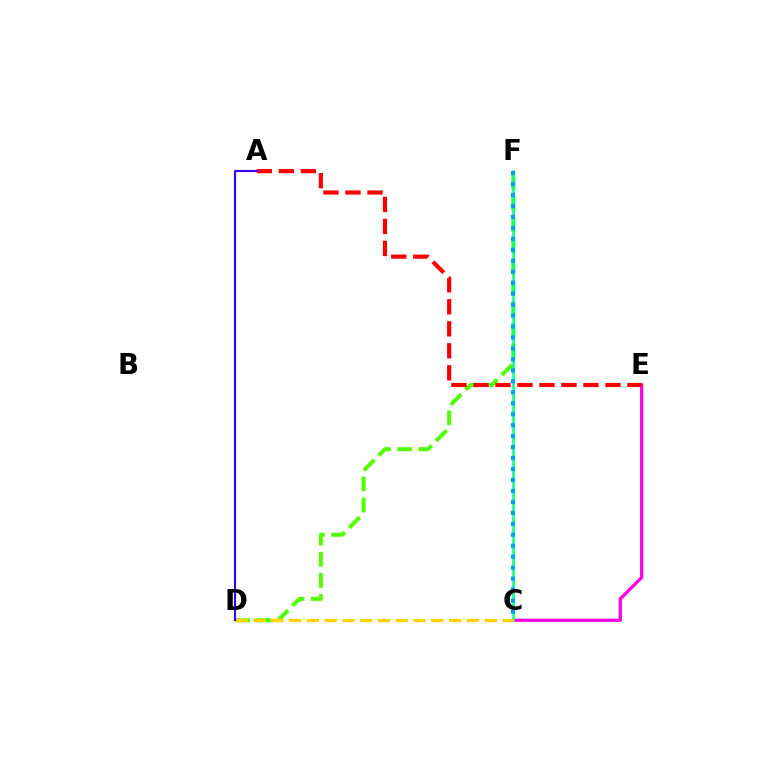{('C', 'E'): [{'color': '#ff00ed', 'line_style': 'solid', 'thickness': 2.34}], ('D', 'F'): [{'color': '#4fff00', 'line_style': 'dashed', 'thickness': 2.87}], ('A', 'E'): [{'color': '#ff0000', 'line_style': 'dashed', 'thickness': 2.99}], ('C', 'F'): [{'color': '#00ff86', 'line_style': 'solid', 'thickness': 1.81}, {'color': '#009eff', 'line_style': 'dotted', 'thickness': 2.98}], ('C', 'D'): [{'color': '#ffd500', 'line_style': 'dashed', 'thickness': 2.42}], ('A', 'D'): [{'color': '#3700ff', 'line_style': 'solid', 'thickness': 1.52}]}